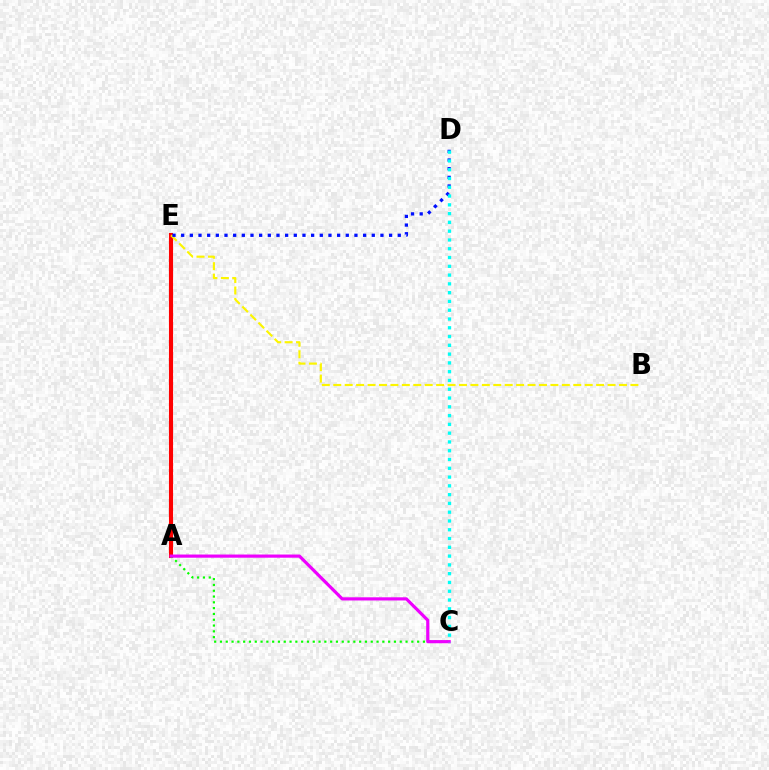{('A', 'E'): [{'color': '#ff0000', 'line_style': 'solid', 'thickness': 2.96}], ('A', 'C'): [{'color': '#08ff00', 'line_style': 'dotted', 'thickness': 1.58}, {'color': '#ee00ff', 'line_style': 'solid', 'thickness': 2.28}], ('B', 'E'): [{'color': '#fcf500', 'line_style': 'dashed', 'thickness': 1.55}], ('D', 'E'): [{'color': '#0010ff', 'line_style': 'dotted', 'thickness': 2.35}], ('C', 'D'): [{'color': '#00fff6', 'line_style': 'dotted', 'thickness': 2.39}]}